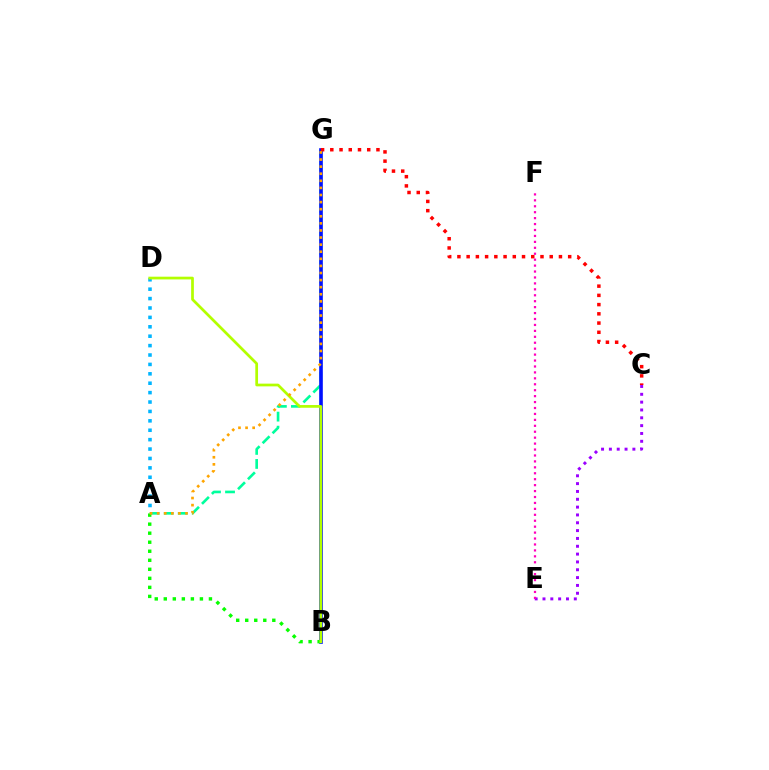{('A', 'G'): [{'color': '#00ff9d', 'line_style': 'dashed', 'thickness': 1.91}, {'color': '#ffa500', 'line_style': 'dotted', 'thickness': 1.93}], ('B', 'G'): [{'color': '#0010ff', 'line_style': 'solid', 'thickness': 2.61}], ('A', 'B'): [{'color': '#08ff00', 'line_style': 'dotted', 'thickness': 2.45}], ('C', 'E'): [{'color': '#9b00ff', 'line_style': 'dotted', 'thickness': 2.13}], ('E', 'F'): [{'color': '#ff00bd', 'line_style': 'dotted', 'thickness': 1.61}], ('A', 'D'): [{'color': '#00b5ff', 'line_style': 'dotted', 'thickness': 2.56}], ('B', 'D'): [{'color': '#b3ff00', 'line_style': 'solid', 'thickness': 1.96}], ('C', 'G'): [{'color': '#ff0000', 'line_style': 'dotted', 'thickness': 2.51}]}